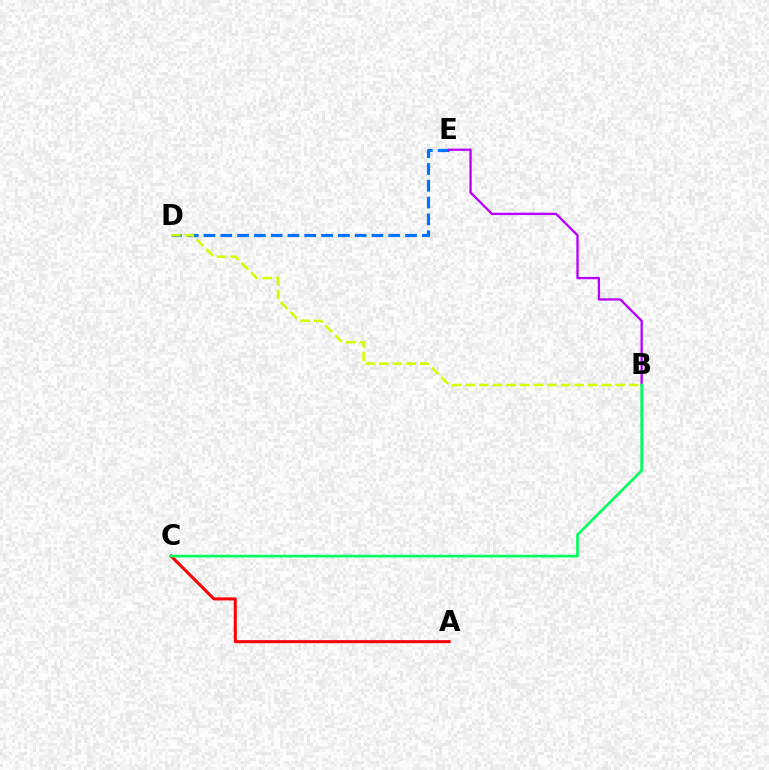{('D', 'E'): [{'color': '#0074ff', 'line_style': 'dashed', 'thickness': 2.28}], ('B', 'E'): [{'color': '#b900ff', 'line_style': 'solid', 'thickness': 1.67}], ('A', 'C'): [{'color': '#ff0000', 'line_style': 'solid', 'thickness': 2.17}], ('B', 'C'): [{'color': '#00ff5c', 'line_style': 'solid', 'thickness': 1.91}], ('B', 'D'): [{'color': '#d1ff00', 'line_style': 'dashed', 'thickness': 1.85}]}